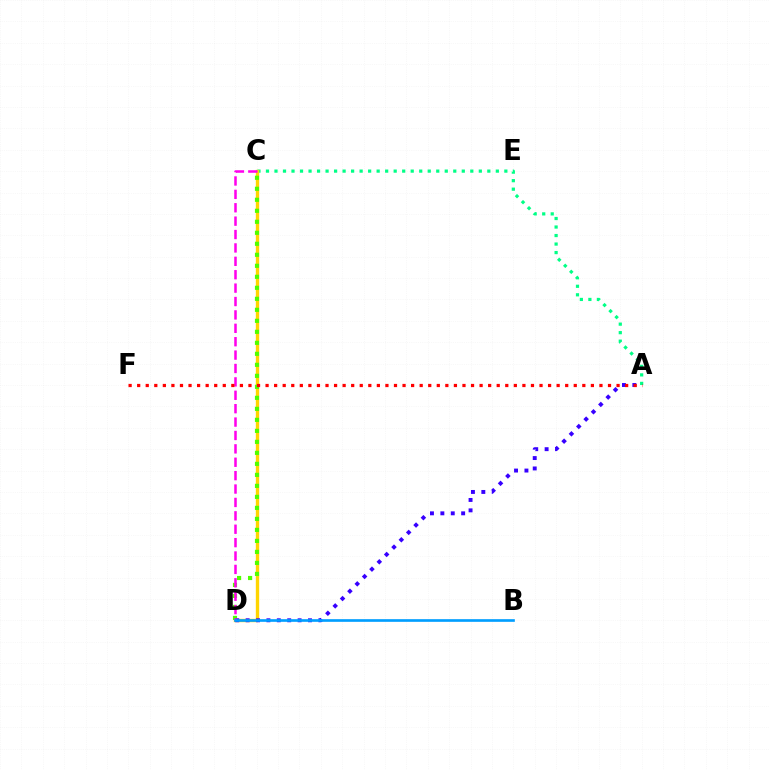{('A', 'C'): [{'color': '#00ff86', 'line_style': 'dotted', 'thickness': 2.31}], ('C', 'D'): [{'color': '#ffd500', 'line_style': 'solid', 'thickness': 2.42}, {'color': '#4fff00', 'line_style': 'dotted', 'thickness': 2.99}, {'color': '#ff00ed', 'line_style': 'dashed', 'thickness': 1.82}], ('A', 'D'): [{'color': '#3700ff', 'line_style': 'dotted', 'thickness': 2.82}], ('B', 'D'): [{'color': '#009eff', 'line_style': 'solid', 'thickness': 1.91}], ('A', 'F'): [{'color': '#ff0000', 'line_style': 'dotted', 'thickness': 2.33}]}